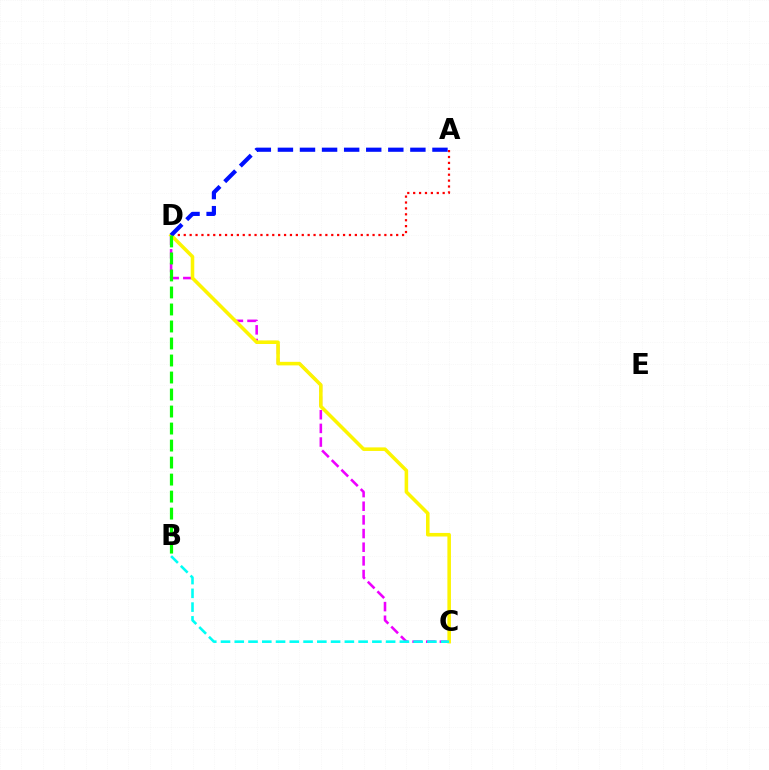{('C', 'D'): [{'color': '#ee00ff', 'line_style': 'dashed', 'thickness': 1.85}, {'color': '#fcf500', 'line_style': 'solid', 'thickness': 2.56}], ('A', 'D'): [{'color': '#ff0000', 'line_style': 'dotted', 'thickness': 1.6}, {'color': '#0010ff', 'line_style': 'dashed', 'thickness': 3.0}], ('B', 'C'): [{'color': '#00fff6', 'line_style': 'dashed', 'thickness': 1.87}], ('B', 'D'): [{'color': '#08ff00', 'line_style': 'dashed', 'thickness': 2.31}]}